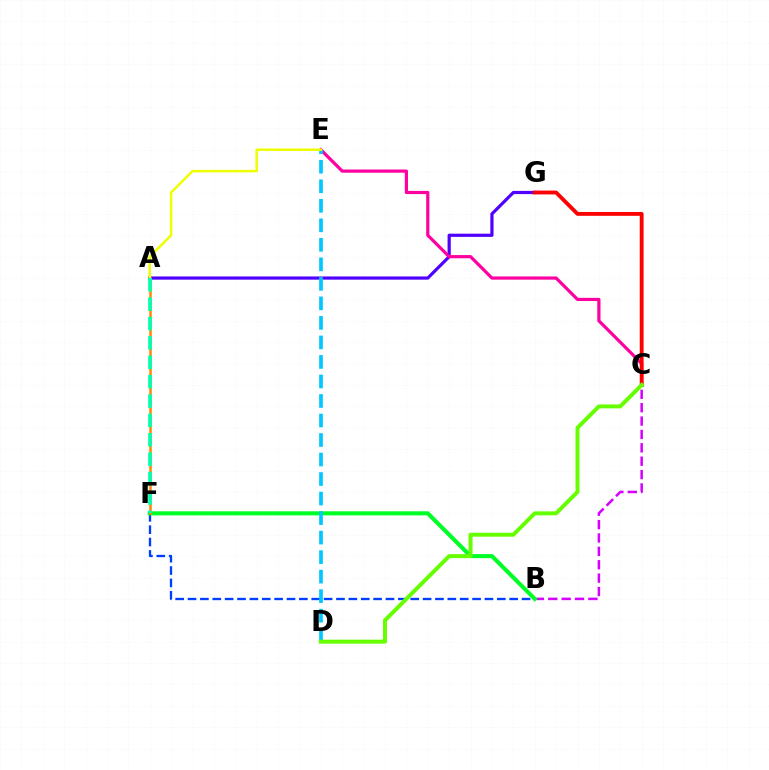{('A', 'G'): [{'color': '#4f00ff', 'line_style': 'solid', 'thickness': 2.3}], ('B', 'C'): [{'color': '#d600ff', 'line_style': 'dashed', 'thickness': 1.82}], ('B', 'F'): [{'color': '#003fff', 'line_style': 'dashed', 'thickness': 1.68}, {'color': '#00ff27', 'line_style': 'solid', 'thickness': 2.94}], ('C', 'E'): [{'color': '#ff00a0', 'line_style': 'solid', 'thickness': 2.3}], ('A', 'F'): [{'color': '#ff8800', 'line_style': 'solid', 'thickness': 1.81}, {'color': '#00ffaf', 'line_style': 'dashed', 'thickness': 2.63}], ('C', 'G'): [{'color': '#ff0000', 'line_style': 'solid', 'thickness': 2.77}], ('D', 'E'): [{'color': '#00c7ff', 'line_style': 'dashed', 'thickness': 2.65}], ('A', 'E'): [{'color': '#eeff00', 'line_style': 'solid', 'thickness': 1.79}], ('C', 'D'): [{'color': '#66ff00', 'line_style': 'solid', 'thickness': 2.86}]}